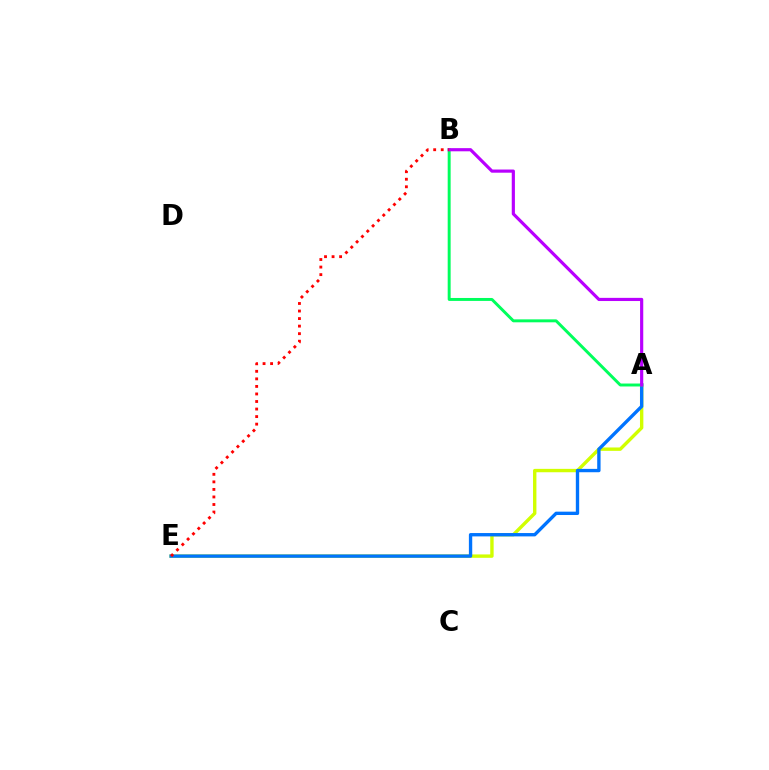{('A', 'E'): [{'color': '#d1ff00', 'line_style': 'solid', 'thickness': 2.44}, {'color': '#0074ff', 'line_style': 'solid', 'thickness': 2.41}], ('A', 'B'): [{'color': '#00ff5c', 'line_style': 'solid', 'thickness': 2.12}, {'color': '#b900ff', 'line_style': 'solid', 'thickness': 2.28}], ('B', 'E'): [{'color': '#ff0000', 'line_style': 'dotted', 'thickness': 2.05}]}